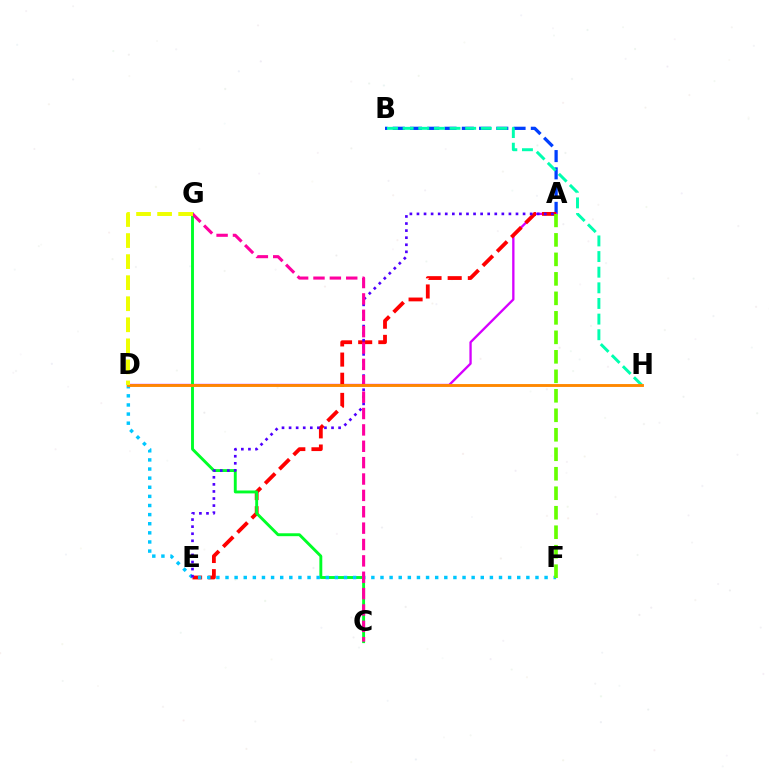{('A', 'B'): [{'color': '#003fff', 'line_style': 'dashed', 'thickness': 2.34}], ('B', 'H'): [{'color': '#00ffaf', 'line_style': 'dashed', 'thickness': 2.12}], ('A', 'D'): [{'color': '#d600ff', 'line_style': 'solid', 'thickness': 1.67}], ('A', 'E'): [{'color': '#ff0000', 'line_style': 'dashed', 'thickness': 2.74}, {'color': '#4f00ff', 'line_style': 'dotted', 'thickness': 1.92}], ('C', 'G'): [{'color': '#00ff27', 'line_style': 'solid', 'thickness': 2.08}, {'color': '#ff00a0', 'line_style': 'dashed', 'thickness': 2.22}], ('D', 'F'): [{'color': '#00c7ff', 'line_style': 'dotted', 'thickness': 2.48}], ('D', 'H'): [{'color': '#ff8800', 'line_style': 'solid', 'thickness': 2.07}], ('D', 'G'): [{'color': '#eeff00', 'line_style': 'dashed', 'thickness': 2.86}], ('A', 'F'): [{'color': '#66ff00', 'line_style': 'dashed', 'thickness': 2.65}]}